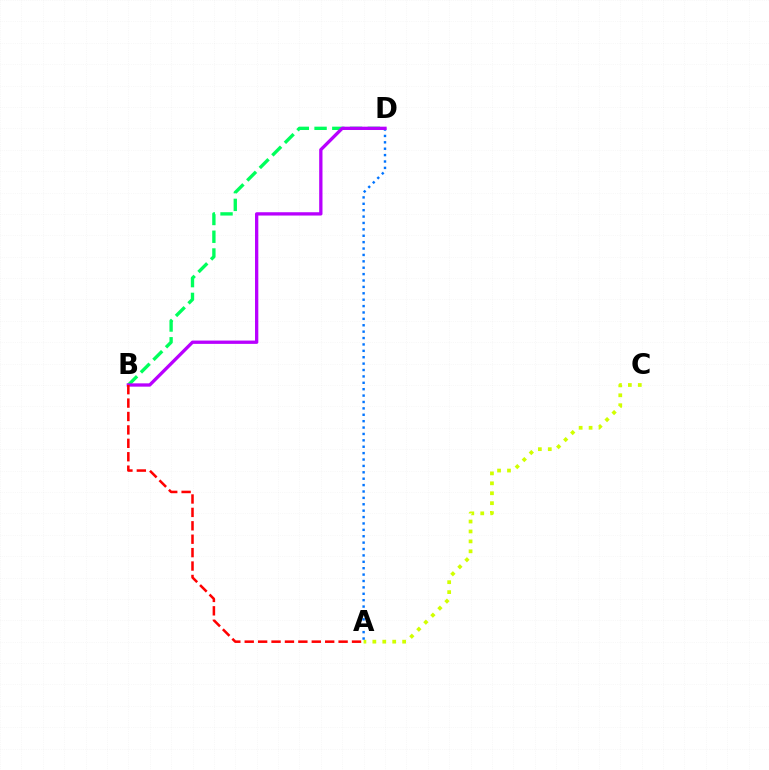{('B', 'D'): [{'color': '#00ff5c', 'line_style': 'dashed', 'thickness': 2.41}, {'color': '#b900ff', 'line_style': 'solid', 'thickness': 2.38}], ('A', 'C'): [{'color': '#d1ff00', 'line_style': 'dotted', 'thickness': 2.7}], ('A', 'D'): [{'color': '#0074ff', 'line_style': 'dotted', 'thickness': 1.74}], ('A', 'B'): [{'color': '#ff0000', 'line_style': 'dashed', 'thickness': 1.82}]}